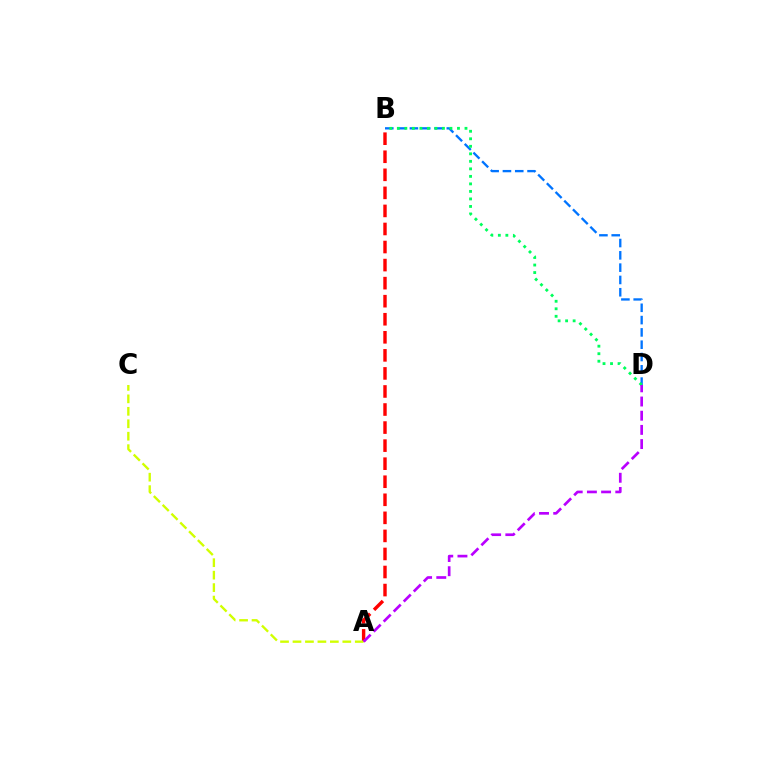{('B', 'D'): [{'color': '#0074ff', 'line_style': 'dashed', 'thickness': 1.67}, {'color': '#00ff5c', 'line_style': 'dotted', 'thickness': 2.04}], ('A', 'B'): [{'color': '#ff0000', 'line_style': 'dashed', 'thickness': 2.45}], ('A', 'C'): [{'color': '#d1ff00', 'line_style': 'dashed', 'thickness': 1.69}], ('A', 'D'): [{'color': '#b900ff', 'line_style': 'dashed', 'thickness': 1.93}]}